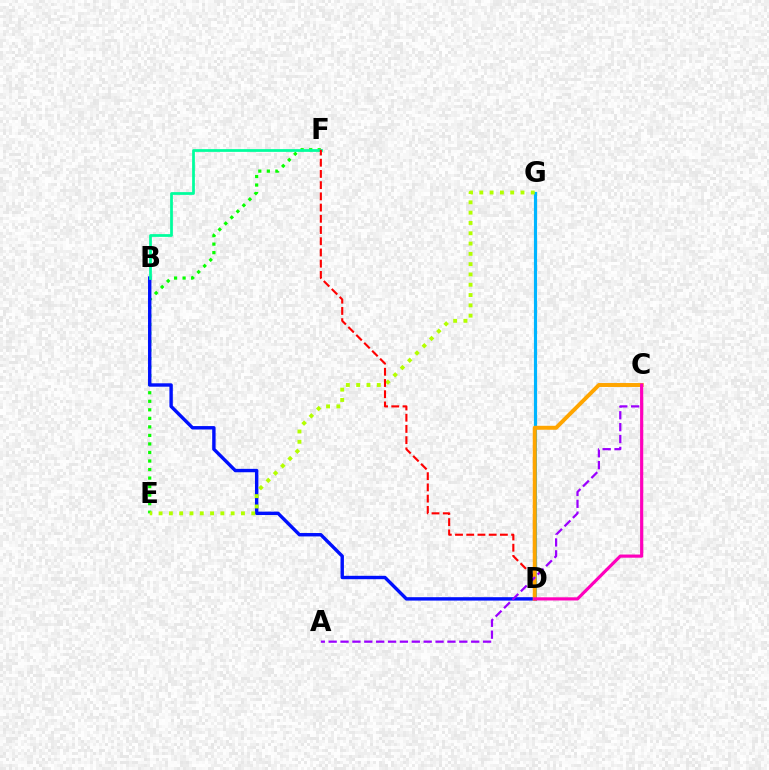{('E', 'F'): [{'color': '#08ff00', 'line_style': 'dotted', 'thickness': 2.32}], ('D', 'G'): [{'color': '#00b5ff', 'line_style': 'solid', 'thickness': 2.27}], ('B', 'D'): [{'color': '#0010ff', 'line_style': 'solid', 'thickness': 2.45}], ('B', 'F'): [{'color': '#00ff9d', 'line_style': 'solid', 'thickness': 1.98}], ('E', 'G'): [{'color': '#b3ff00', 'line_style': 'dotted', 'thickness': 2.8}], ('D', 'F'): [{'color': '#ff0000', 'line_style': 'dashed', 'thickness': 1.52}], ('C', 'D'): [{'color': '#ffa500', 'line_style': 'solid', 'thickness': 2.84}, {'color': '#ff00bd', 'line_style': 'solid', 'thickness': 2.28}], ('A', 'C'): [{'color': '#9b00ff', 'line_style': 'dashed', 'thickness': 1.61}]}